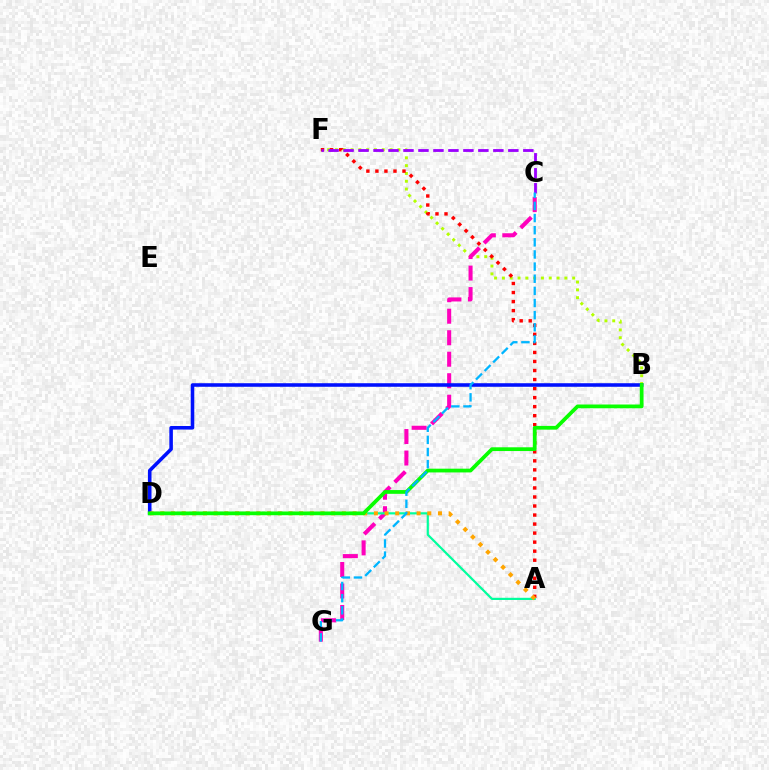{('B', 'F'): [{'color': '#b3ff00', 'line_style': 'dotted', 'thickness': 2.12}], ('A', 'F'): [{'color': '#ff0000', 'line_style': 'dotted', 'thickness': 2.45}], ('C', 'G'): [{'color': '#ff00bd', 'line_style': 'dashed', 'thickness': 2.92}, {'color': '#00b5ff', 'line_style': 'dashed', 'thickness': 1.65}], ('C', 'F'): [{'color': '#9b00ff', 'line_style': 'dashed', 'thickness': 2.04}], ('B', 'D'): [{'color': '#0010ff', 'line_style': 'solid', 'thickness': 2.56}, {'color': '#08ff00', 'line_style': 'solid', 'thickness': 2.7}], ('A', 'D'): [{'color': '#00ff9d', 'line_style': 'solid', 'thickness': 1.58}, {'color': '#ffa500', 'line_style': 'dotted', 'thickness': 2.9}]}